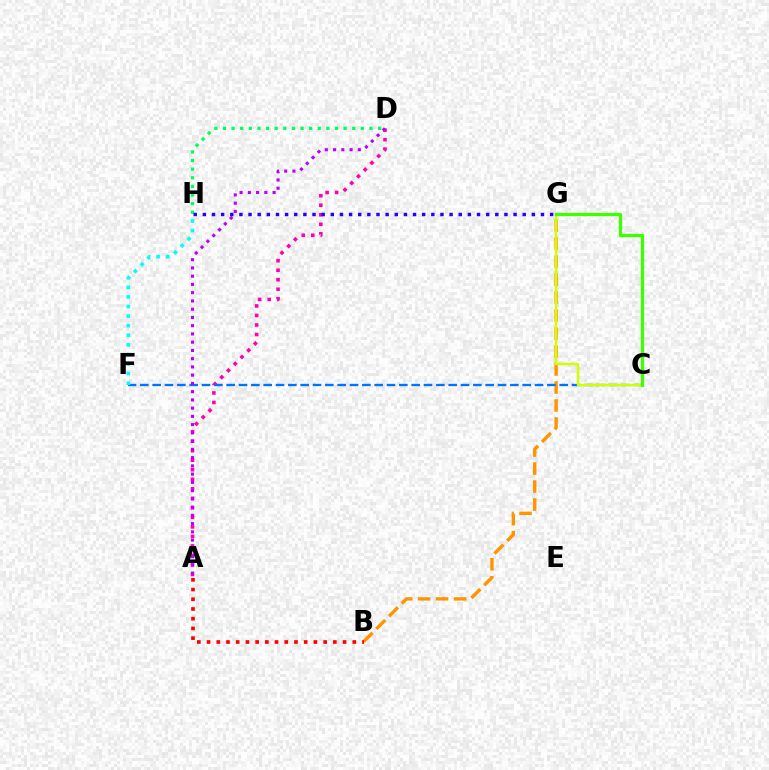{('B', 'G'): [{'color': '#ff9400', 'line_style': 'dashed', 'thickness': 2.44}], ('A', 'B'): [{'color': '#ff0000', 'line_style': 'dotted', 'thickness': 2.64}], ('A', 'D'): [{'color': '#ff00ac', 'line_style': 'dotted', 'thickness': 2.59}, {'color': '#b900ff', 'line_style': 'dotted', 'thickness': 2.24}], ('C', 'F'): [{'color': '#0074ff', 'line_style': 'dashed', 'thickness': 1.68}], ('C', 'G'): [{'color': '#d1ff00', 'line_style': 'solid', 'thickness': 1.77}, {'color': '#3dff00', 'line_style': 'solid', 'thickness': 2.33}], ('F', 'H'): [{'color': '#00fff6', 'line_style': 'dotted', 'thickness': 2.6}], ('D', 'H'): [{'color': '#00ff5c', 'line_style': 'dotted', 'thickness': 2.34}], ('G', 'H'): [{'color': '#2500ff', 'line_style': 'dotted', 'thickness': 2.48}]}